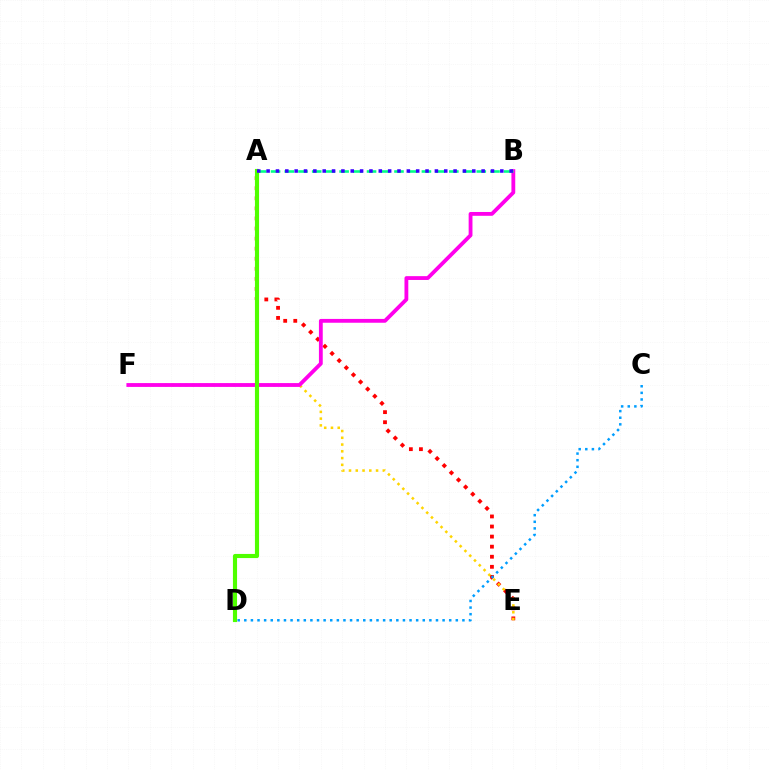{('A', 'E'): [{'color': '#ff0000', 'line_style': 'dotted', 'thickness': 2.74}], ('E', 'F'): [{'color': '#ffd500', 'line_style': 'dotted', 'thickness': 1.84}], ('B', 'F'): [{'color': '#ff00ed', 'line_style': 'solid', 'thickness': 2.75}], ('C', 'D'): [{'color': '#009eff', 'line_style': 'dotted', 'thickness': 1.8}], ('A', 'B'): [{'color': '#00ff86', 'line_style': 'dashed', 'thickness': 1.86}, {'color': '#3700ff', 'line_style': 'dotted', 'thickness': 2.54}], ('A', 'D'): [{'color': '#4fff00', 'line_style': 'solid', 'thickness': 2.97}]}